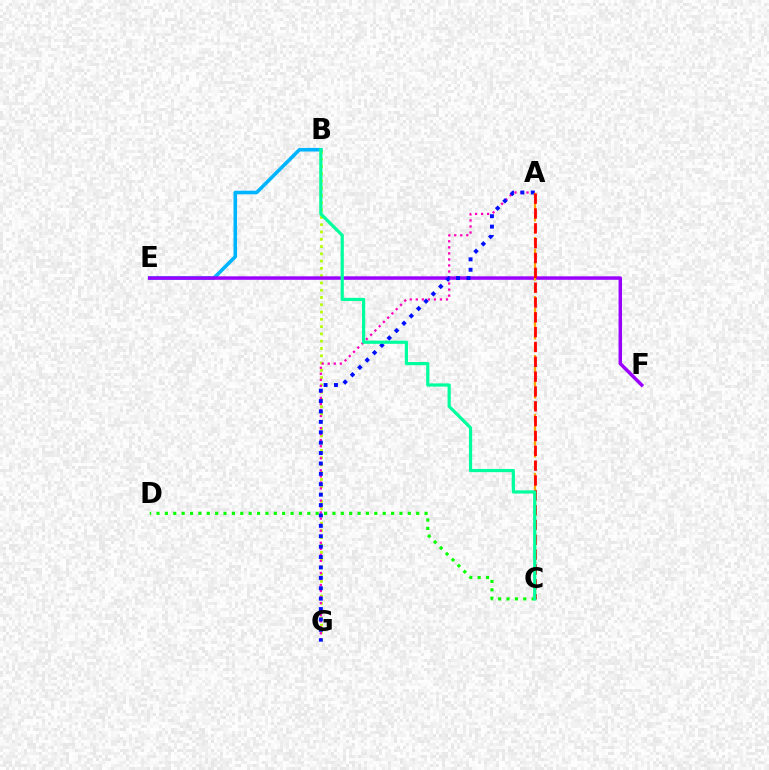{('B', 'G'): [{'color': '#b3ff00', 'line_style': 'dotted', 'thickness': 1.98}], ('B', 'E'): [{'color': '#00b5ff', 'line_style': 'solid', 'thickness': 2.57}], ('C', 'D'): [{'color': '#08ff00', 'line_style': 'dotted', 'thickness': 2.28}], ('A', 'G'): [{'color': '#ff00bd', 'line_style': 'dotted', 'thickness': 1.64}, {'color': '#0010ff', 'line_style': 'dotted', 'thickness': 2.83}], ('E', 'F'): [{'color': '#9b00ff', 'line_style': 'solid', 'thickness': 2.5}], ('A', 'C'): [{'color': '#ffa500', 'line_style': 'dashed', 'thickness': 1.6}, {'color': '#ff0000', 'line_style': 'dashed', 'thickness': 2.01}], ('B', 'C'): [{'color': '#00ff9d', 'line_style': 'solid', 'thickness': 2.3}]}